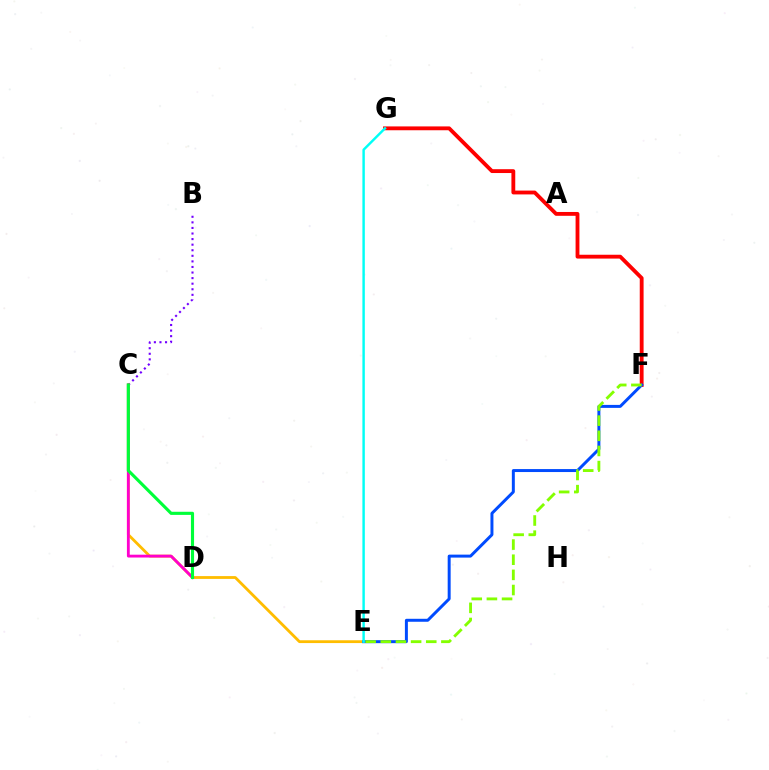{('F', 'G'): [{'color': '#ff0000', 'line_style': 'solid', 'thickness': 2.76}], ('B', 'C'): [{'color': '#7200ff', 'line_style': 'dotted', 'thickness': 1.51}], ('C', 'E'): [{'color': '#ffbd00', 'line_style': 'solid', 'thickness': 2.02}], ('C', 'D'): [{'color': '#ff00cf', 'line_style': 'solid', 'thickness': 2.04}, {'color': '#00ff39', 'line_style': 'solid', 'thickness': 2.25}], ('E', 'F'): [{'color': '#004bff', 'line_style': 'solid', 'thickness': 2.14}, {'color': '#84ff00', 'line_style': 'dashed', 'thickness': 2.06}], ('E', 'G'): [{'color': '#00fff6', 'line_style': 'solid', 'thickness': 1.75}]}